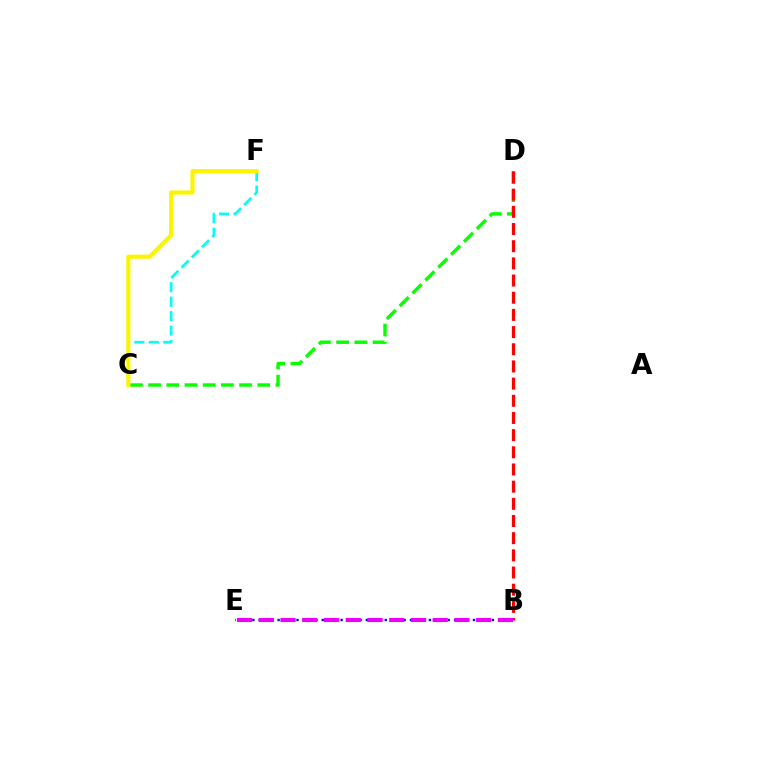{('C', 'D'): [{'color': '#08ff00', 'line_style': 'dashed', 'thickness': 2.47}], ('B', 'D'): [{'color': '#ff0000', 'line_style': 'dashed', 'thickness': 2.33}], ('C', 'F'): [{'color': '#00fff6', 'line_style': 'dashed', 'thickness': 1.96}, {'color': '#fcf500', 'line_style': 'solid', 'thickness': 2.98}], ('B', 'E'): [{'color': '#0010ff', 'line_style': 'dotted', 'thickness': 1.71}, {'color': '#ee00ff', 'line_style': 'dashed', 'thickness': 2.95}]}